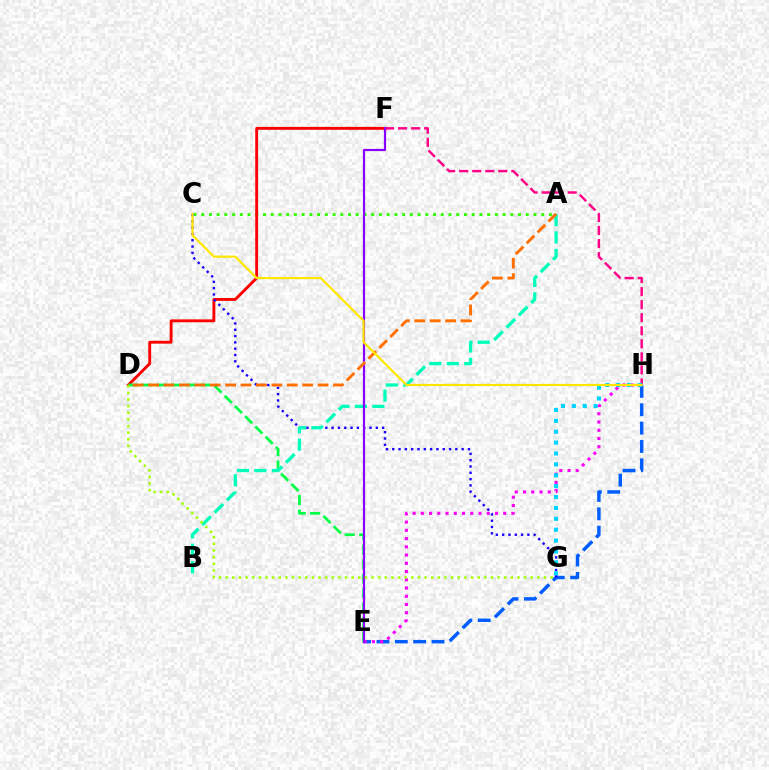{('E', 'H'): [{'color': '#005dff', 'line_style': 'dashed', 'thickness': 2.49}, {'color': '#fa00f9', 'line_style': 'dotted', 'thickness': 2.24}], ('A', 'C'): [{'color': '#31ff00', 'line_style': 'dotted', 'thickness': 2.1}], ('D', 'F'): [{'color': '#ff0000', 'line_style': 'solid', 'thickness': 2.08}], ('F', 'H'): [{'color': '#ff0088', 'line_style': 'dashed', 'thickness': 1.77}], ('C', 'G'): [{'color': '#1900ff', 'line_style': 'dotted', 'thickness': 1.71}], ('D', 'E'): [{'color': '#00ff45', 'line_style': 'dashed', 'thickness': 1.97}], ('A', 'B'): [{'color': '#00ffbb', 'line_style': 'dashed', 'thickness': 2.37}], ('E', 'F'): [{'color': '#8a00ff', 'line_style': 'solid', 'thickness': 1.58}], ('G', 'H'): [{'color': '#00d3ff', 'line_style': 'dotted', 'thickness': 2.96}], ('D', 'G'): [{'color': '#a2ff00', 'line_style': 'dotted', 'thickness': 1.8}], ('A', 'D'): [{'color': '#ff7000', 'line_style': 'dashed', 'thickness': 2.09}], ('C', 'H'): [{'color': '#ffe600', 'line_style': 'solid', 'thickness': 1.58}]}